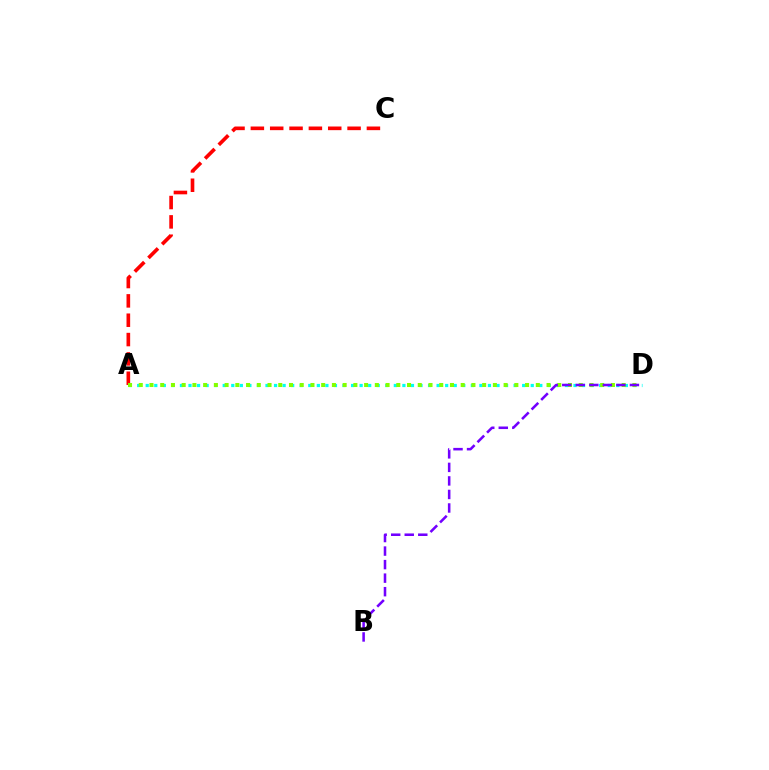{('A', 'C'): [{'color': '#ff0000', 'line_style': 'dashed', 'thickness': 2.63}], ('A', 'D'): [{'color': '#00fff6', 'line_style': 'dotted', 'thickness': 2.32}, {'color': '#84ff00', 'line_style': 'dotted', 'thickness': 2.92}], ('B', 'D'): [{'color': '#7200ff', 'line_style': 'dashed', 'thickness': 1.84}]}